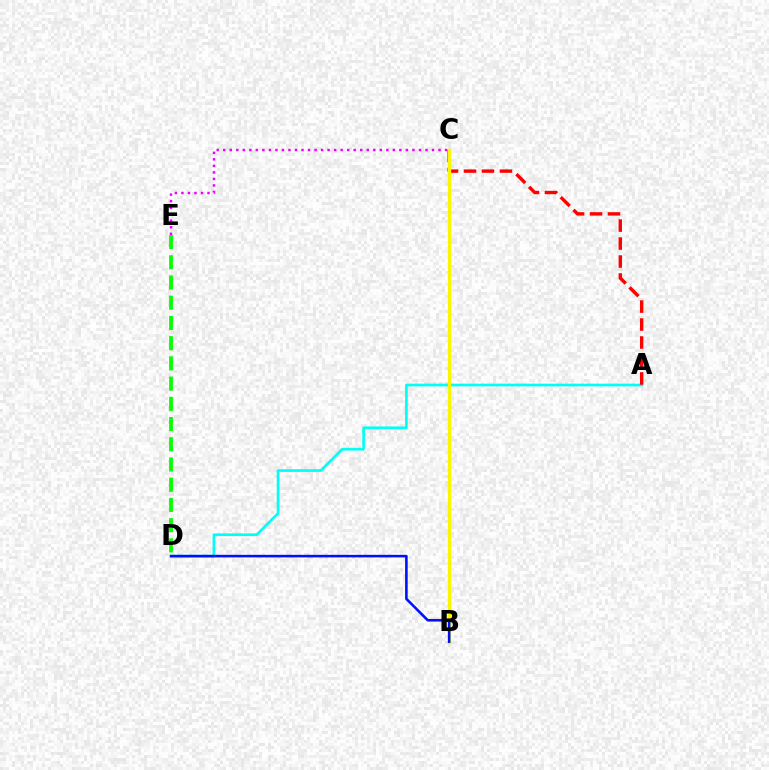{('A', 'D'): [{'color': '#00fff6', 'line_style': 'solid', 'thickness': 1.92}], ('C', 'E'): [{'color': '#ee00ff', 'line_style': 'dotted', 'thickness': 1.77}], ('A', 'C'): [{'color': '#ff0000', 'line_style': 'dashed', 'thickness': 2.44}], ('B', 'C'): [{'color': '#fcf500', 'line_style': 'solid', 'thickness': 2.36}], ('D', 'E'): [{'color': '#08ff00', 'line_style': 'dashed', 'thickness': 2.75}], ('B', 'D'): [{'color': '#0010ff', 'line_style': 'solid', 'thickness': 1.86}]}